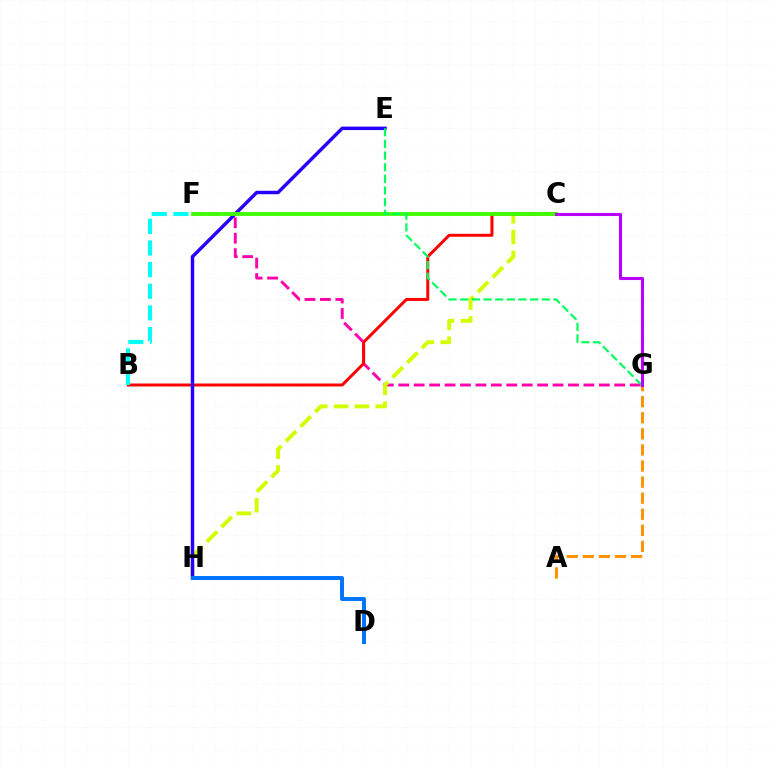{('F', 'G'): [{'color': '#ff00ac', 'line_style': 'dashed', 'thickness': 2.1}], ('C', 'H'): [{'color': '#d1ff00', 'line_style': 'dashed', 'thickness': 2.83}], ('B', 'C'): [{'color': '#ff0000', 'line_style': 'solid', 'thickness': 2.14}], ('A', 'G'): [{'color': '#ff9400', 'line_style': 'dashed', 'thickness': 2.18}], ('E', 'H'): [{'color': '#2500ff', 'line_style': 'solid', 'thickness': 2.48}], ('D', 'H'): [{'color': '#0074ff', 'line_style': 'solid', 'thickness': 2.85}], ('C', 'F'): [{'color': '#3dff00', 'line_style': 'solid', 'thickness': 2.72}], ('E', 'G'): [{'color': '#00ff5c', 'line_style': 'dashed', 'thickness': 1.58}], ('C', 'G'): [{'color': '#b900ff', 'line_style': 'solid', 'thickness': 2.23}], ('B', 'F'): [{'color': '#00fff6', 'line_style': 'dashed', 'thickness': 2.94}]}